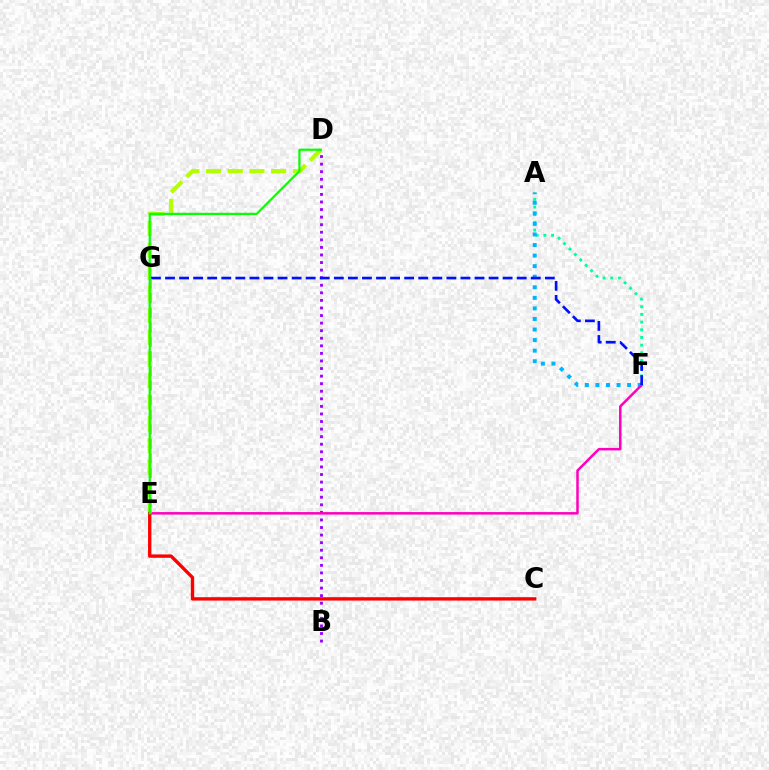{('A', 'F'): [{'color': '#00ff9d', 'line_style': 'dotted', 'thickness': 2.09}, {'color': '#00b5ff', 'line_style': 'dotted', 'thickness': 2.87}], ('D', 'E'): [{'color': '#b3ff00', 'line_style': 'dashed', 'thickness': 2.95}, {'color': '#08ff00', 'line_style': 'solid', 'thickness': 1.6}], ('B', 'D'): [{'color': '#9b00ff', 'line_style': 'dotted', 'thickness': 2.06}], ('E', 'F'): [{'color': '#ff00bd', 'line_style': 'solid', 'thickness': 1.8}], ('C', 'E'): [{'color': '#ff0000', 'line_style': 'solid', 'thickness': 2.42}], ('F', 'G'): [{'color': '#0010ff', 'line_style': 'dashed', 'thickness': 1.91}], ('E', 'G'): [{'color': '#ffa500', 'line_style': 'dashed', 'thickness': 1.98}]}